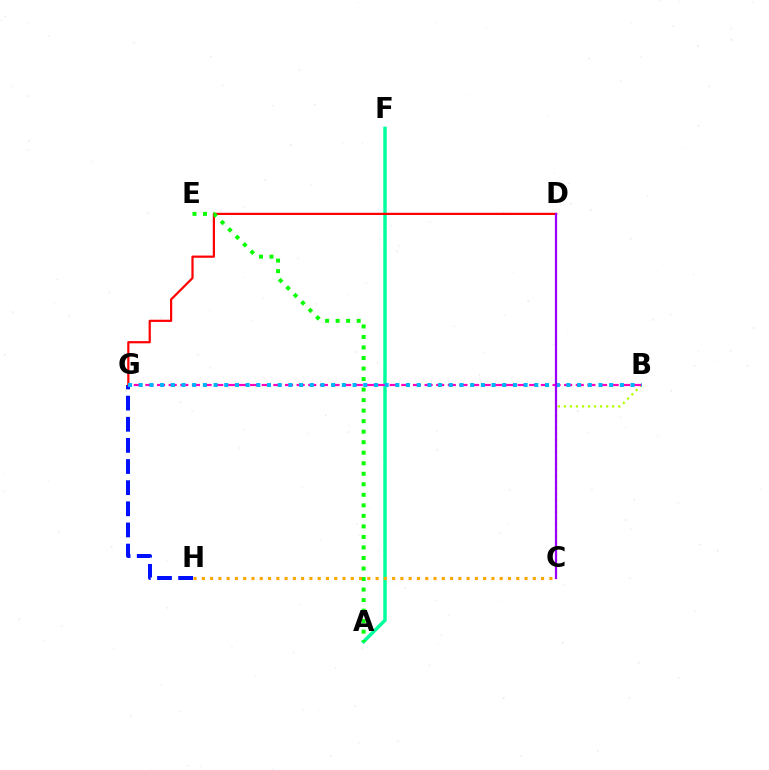{('A', 'F'): [{'color': '#00ff9d', 'line_style': 'solid', 'thickness': 2.49}], ('B', 'C'): [{'color': '#b3ff00', 'line_style': 'dotted', 'thickness': 1.64}], ('G', 'H'): [{'color': '#0010ff', 'line_style': 'dashed', 'thickness': 2.87}], ('D', 'G'): [{'color': '#ff0000', 'line_style': 'solid', 'thickness': 1.59}], ('A', 'E'): [{'color': '#08ff00', 'line_style': 'dotted', 'thickness': 2.86}], ('B', 'G'): [{'color': '#ff00bd', 'line_style': 'dashed', 'thickness': 1.58}, {'color': '#00b5ff', 'line_style': 'dotted', 'thickness': 2.91}], ('C', 'D'): [{'color': '#9b00ff', 'line_style': 'solid', 'thickness': 1.61}], ('C', 'H'): [{'color': '#ffa500', 'line_style': 'dotted', 'thickness': 2.25}]}